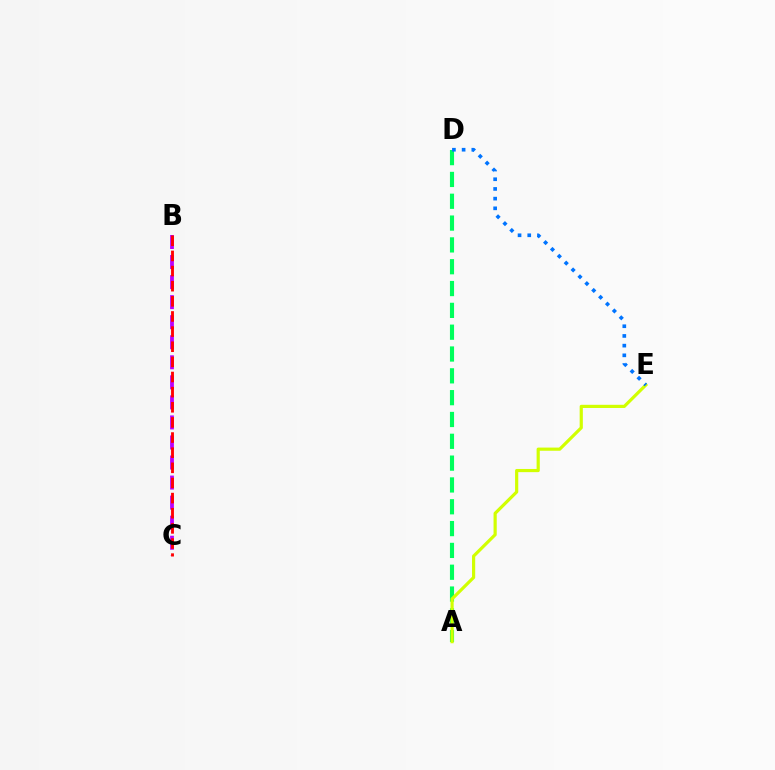{('A', 'D'): [{'color': '#00ff5c', 'line_style': 'dashed', 'thickness': 2.96}], ('B', 'C'): [{'color': '#b900ff', 'line_style': 'dashed', 'thickness': 2.72}, {'color': '#ff0000', 'line_style': 'dashed', 'thickness': 2.06}], ('A', 'E'): [{'color': '#d1ff00', 'line_style': 'solid', 'thickness': 2.29}], ('D', 'E'): [{'color': '#0074ff', 'line_style': 'dotted', 'thickness': 2.63}]}